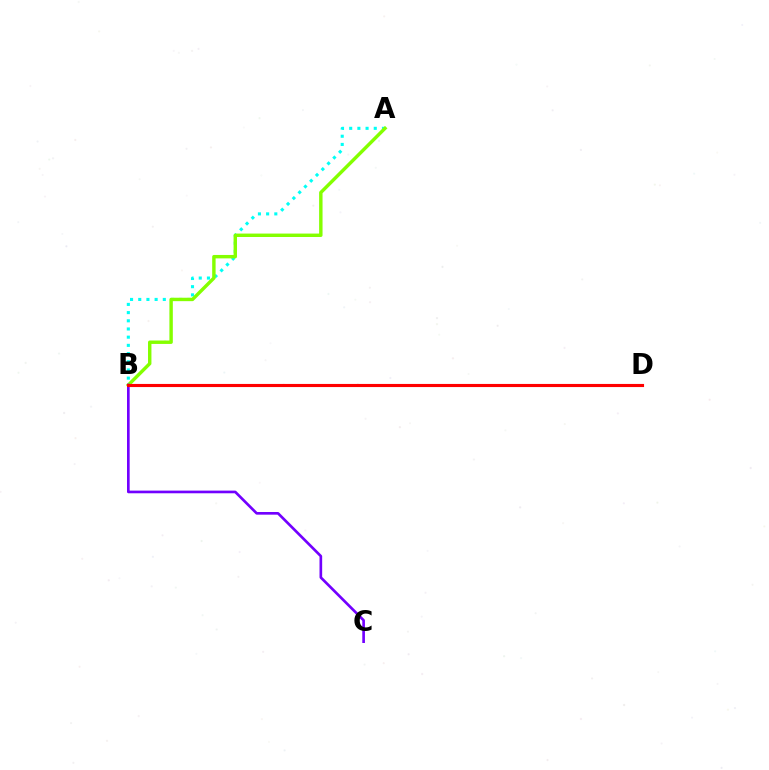{('A', 'B'): [{'color': '#00fff6', 'line_style': 'dotted', 'thickness': 2.23}, {'color': '#84ff00', 'line_style': 'solid', 'thickness': 2.46}], ('B', 'C'): [{'color': '#7200ff', 'line_style': 'solid', 'thickness': 1.92}], ('B', 'D'): [{'color': '#ff0000', 'line_style': 'solid', 'thickness': 2.24}]}